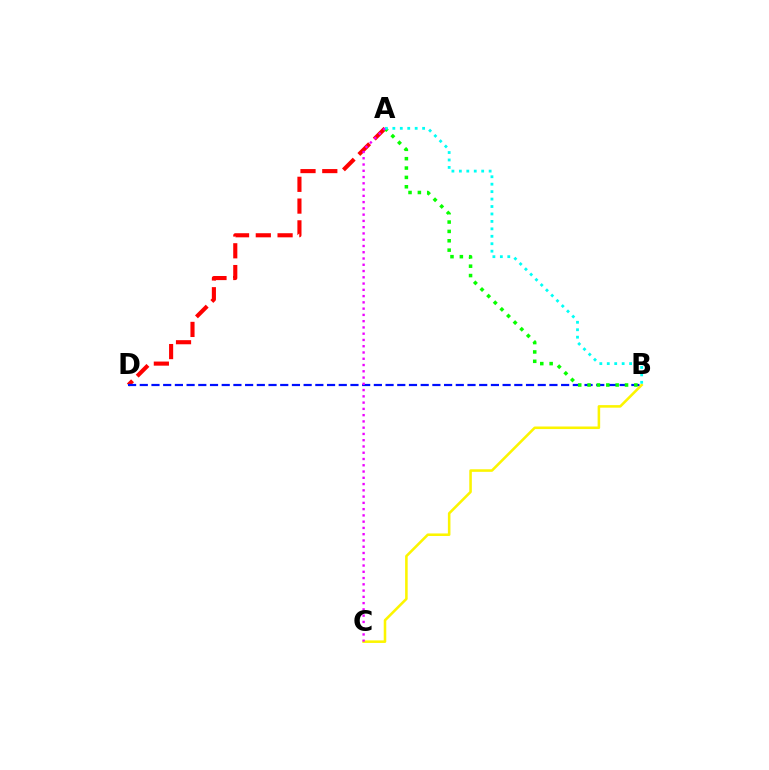{('B', 'C'): [{'color': '#fcf500', 'line_style': 'solid', 'thickness': 1.84}], ('A', 'D'): [{'color': '#ff0000', 'line_style': 'dashed', 'thickness': 2.96}], ('B', 'D'): [{'color': '#0010ff', 'line_style': 'dashed', 'thickness': 1.59}], ('A', 'B'): [{'color': '#08ff00', 'line_style': 'dotted', 'thickness': 2.54}, {'color': '#00fff6', 'line_style': 'dotted', 'thickness': 2.02}], ('A', 'C'): [{'color': '#ee00ff', 'line_style': 'dotted', 'thickness': 1.7}]}